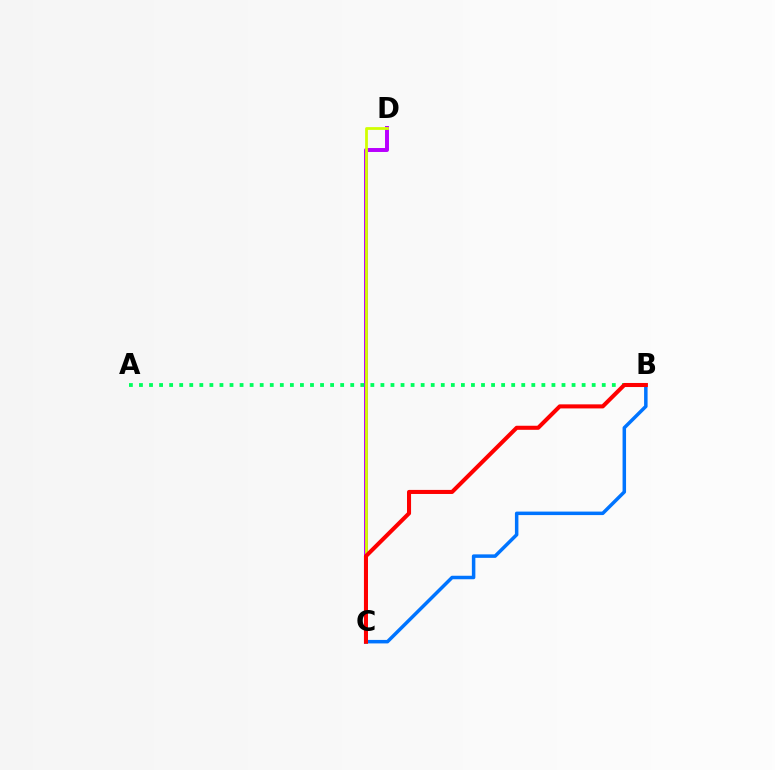{('C', 'D'): [{'color': '#b900ff', 'line_style': 'solid', 'thickness': 2.84}, {'color': '#d1ff00', 'line_style': 'solid', 'thickness': 2.0}], ('A', 'B'): [{'color': '#00ff5c', 'line_style': 'dotted', 'thickness': 2.73}], ('B', 'C'): [{'color': '#0074ff', 'line_style': 'solid', 'thickness': 2.52}, {'color': '#ff0000', 'line_style': 'solid', 'thickness': 2.92}]}